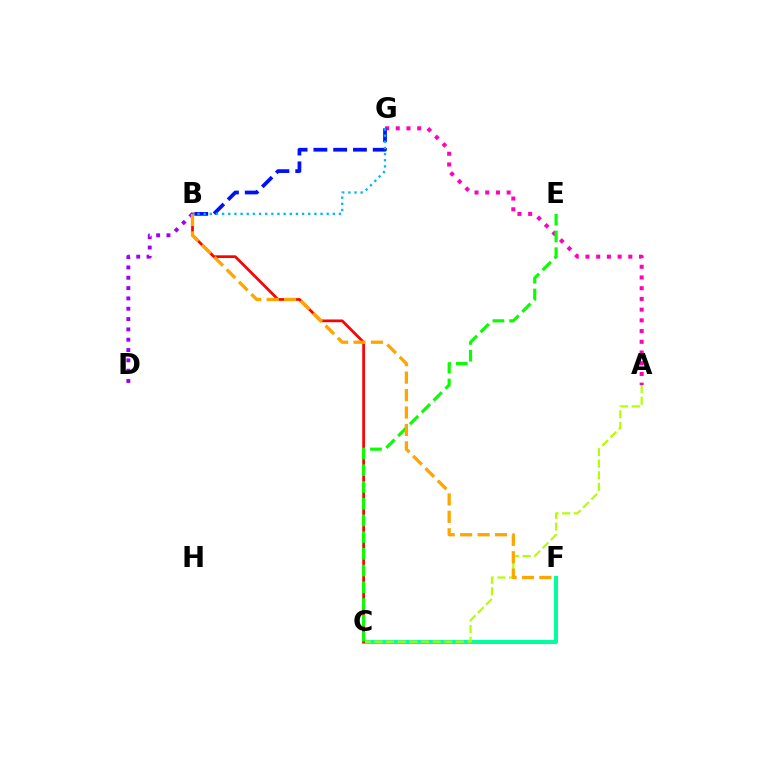{('A', 'G'): [{'color': '#ff00bd', 'line_style': 'dotted', 'thickness': 2.91}], ('C', 'F'): [{'color': '#00ff9d', 'line_style': 'solid', 'thickness': 2.89}], ('A', 'C'): [{'color': '#b3ff00', 'line_style': 'dashed', 'thickness': 1.58}], ('B', 'C'): [{'color': '#ff0000', 'line_style': 'solid', 'thickness': 1.96}], ('C', 'E'): [{'color': '#08ff00', 'line_style': 'dashed', 'thickness': 2.27}], ('B', 'D'): [{'color': '#9b00ff', 'line_style': 'dotted', 'thickness': 2.8}], ('B', 'F'): [{'color': '#ffa500', 'line_style': 'dashed', 'thickness': 2.37}], ('B', 'G'): [{'color': '#0010ff', 'line_style': 'dashed', 'thickness': 2.69}, {'color': '#00b5ff', 'line_style': 'dotted', 'thickness': 1.67}]}